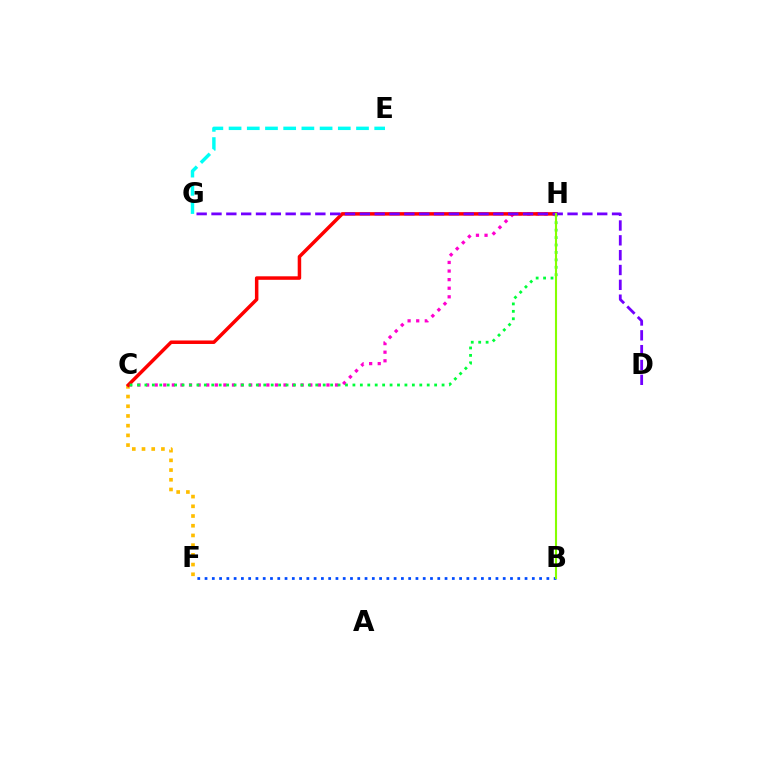{('C', 'F'): [{'color': '#ffbd00', 'line_style': 'dotted', 'thickness': 2.64}], ('B', 'F'): [{'color': '#004bff', 'line_style': 'dotted', 'thickness': 1.98}], ('C', 'H'): [{'color': '#ff00cf', 'line_style': 'dotted', 'thickness': 2.33}, {'color': '#ff0000', 'line_style': 'solid', 'thickness': 2.52}, {'color': '#00ff39', 'line_style': 'dotted', 'thickness': 2.02}], ('E', 'G'): [{'color': '#00fff6', 'line_style': 'dashed', 'thickness': 2.47}], ('D', 'G'): [{'color': '#7200ff', 'line_style': 'dashed', 'thickness': 2.02}], ('B', 'H'): [{'color': '#84ff00', 'line_style': 'solid', 'thickness': 1.52}]}